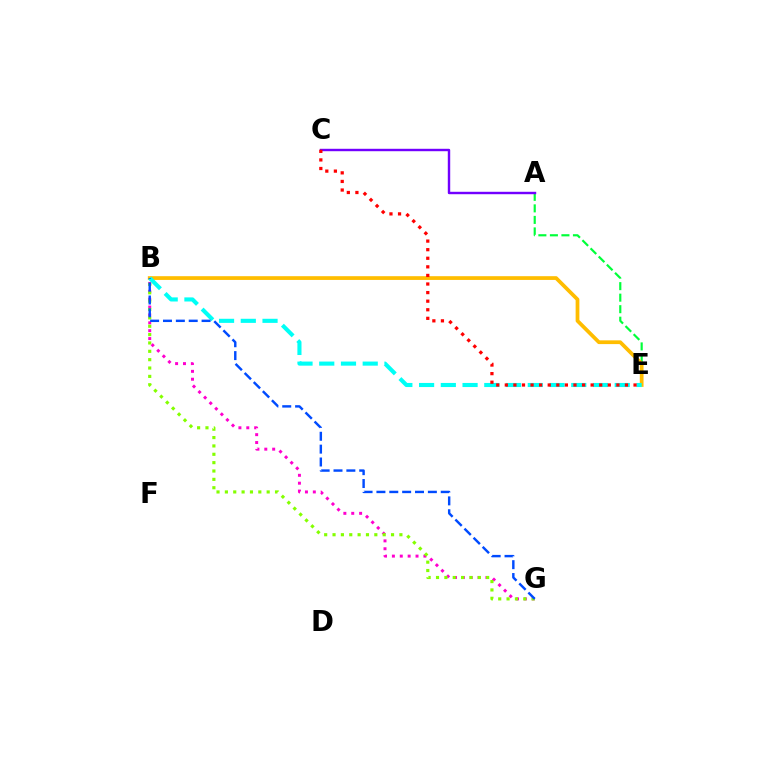{('A', 'E'): [{'color': '#00ff39', 'line_style': 'dashed', 'thickness': 1.57}], ('A', 'C'): [{'color': '#7200ff', 'line_style': 'solid', 'thickness': 1.74}], ('B', 'G'): [{'color': '#ff00cf', 'line_style': 'dotted', 'thickness': 2.14}, {'color': '#84ff00', 'line_style': 'dotted', 'thickness': 2.27}, {'color': '#004bff', 'line_style': 'dashed', 'thickness': 1.75}], ('B', 'E'): [{'color': '#ffbd00', 'line_style': 'solid', 'thickness': 2.7}, {'color': '#00fff6', 'line_style': 'dashed', 'thickness': 2.95}], ('C', 'E'): [{'color': '#ff0000', 'line_style': 'dotted', 'thickness': 2.33}]}